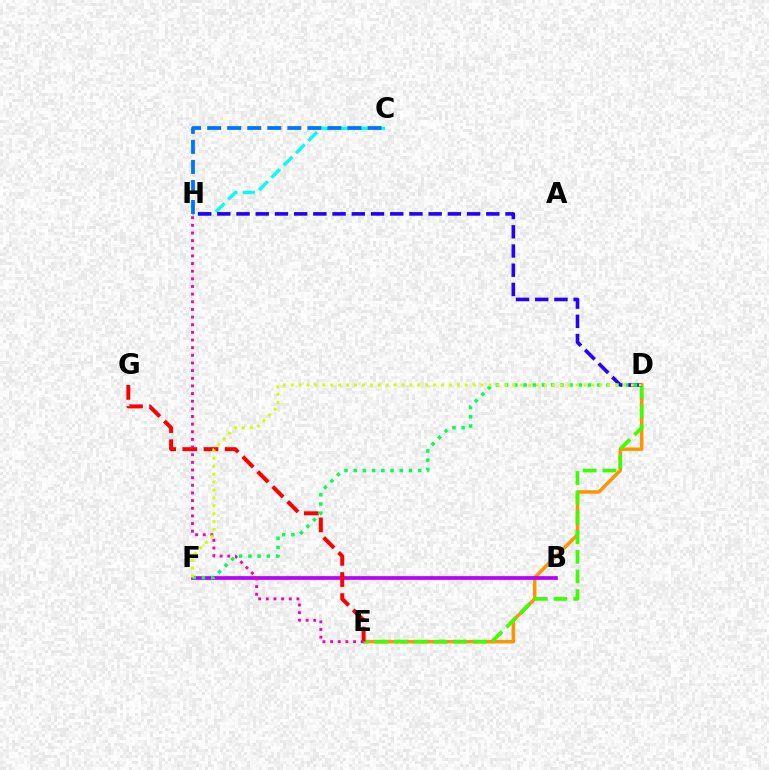{('C', 'H'): [{'color': '#00fff6', 'line_style': 'dashed', 'thickness': 2.37}, {'color': '#0074ff', 'line_style': 'dashed', 'thickness': 2.72}], ('D', 'E'): [{'color': '#ff9400', 'line_style': 'solid', 'thickness': 2.49}, {'color': '#3dff00', 'line_style': 'dashed', 'thickness': 2.67}], ('B', 'F'): [{'color': '#b900ff', 'line_style': 'solid', 'thickness': 2.68}], ('E', 'G'): [{'color': '#ff0000', 'line_style': 'dashed', 'thickness': 2.87}], ('E', 'H'): [{'color': '#ff00ac', 'line_style': 'dotted', 'thickness': 2.08}], ('D', 'H'): [{'color': '#2500ff', 'line_style': 'dashed', 'thickness': 2.61}], ('D', 'F'): [{'color': '#00ff5c', 'line_style': 'dotted', 'thickness': 2.5}, {'color': '#d1ff00', 'line_style': 'dotted', 'thickness': 2.15}]}